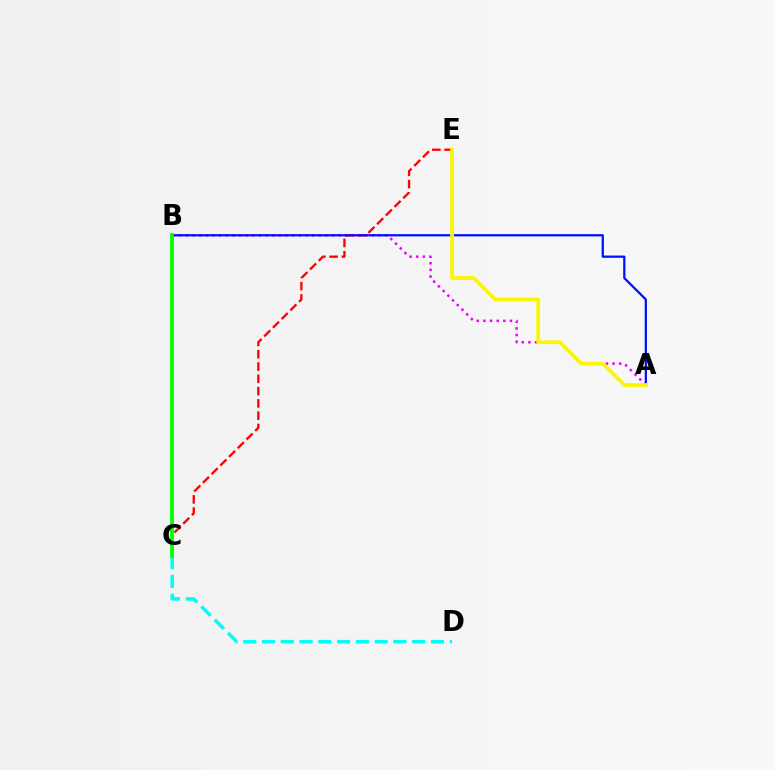{('A', 'B'): [{'color': '#ee00ff', 'line_style': 'dotted', 'thickness': 1.8}, {'color': '#0010ff', 'line_style': 'solid', 'thickness': 1.62}], ('C', 'D'): [{'color': '#00fff6', 'line_style': 'dashed', 'thickness': 2.55}], ('C', 'E'): [{'color': '#ff0000', 'line_style': 'dashed', 'thickness': 1.67}], ('A', 'E'): [{'color': '#fcf500', 'line_style': 'solid', 'thickness': 2.68}], ('B', 'C'): [{'color': '#08ff00', 'line_style': 'solid', 'thickness': 2.76}]}